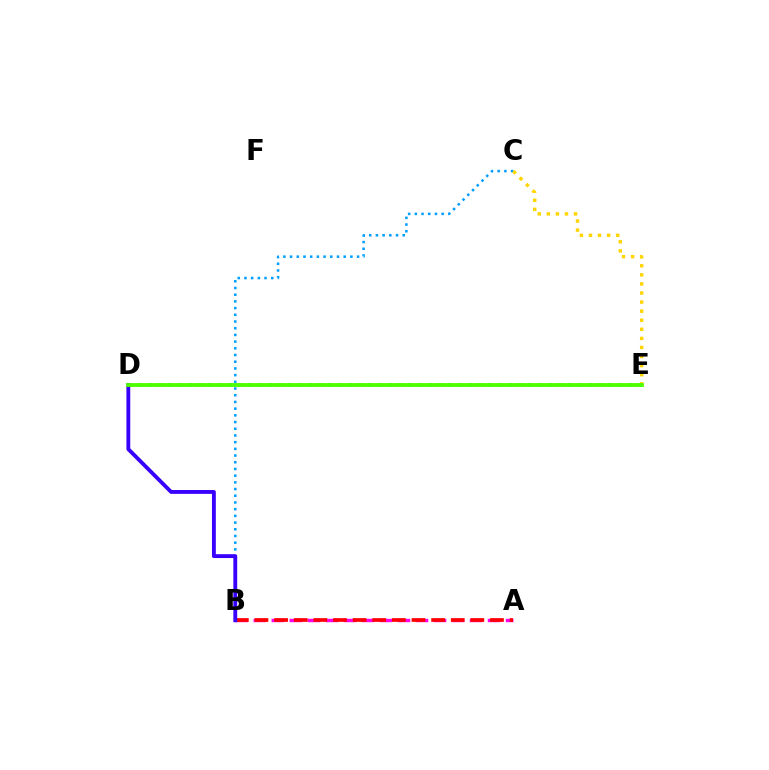{('B', 'C'): [{'color': '#009eff', 'line_style': 'dotted', 'thickness': 1.82}], ('D', 'E'): [{'color': '#00ff86', 'line_style': 'dotted', 'thickness': 2.72}, {'color': '#4fff00', 'line_style': 'solid', 'thickness': 2.75}], ('A', 'B'): [{'color': '#ff00ed', 'line_style': 'dashed', 'thickness': 2.45}, {'color': '#ff0000', 'line_style': 'dashed', 'thickness': 2.67}], ('C', 'E'): [{'color': '#ffd500', 'line_style': 'dotted', 'thickness': 2.47}], ('B', 'D'): [{'color': '#3700ff', 'line_style': 'solid', 'thickness': 2.77}]}